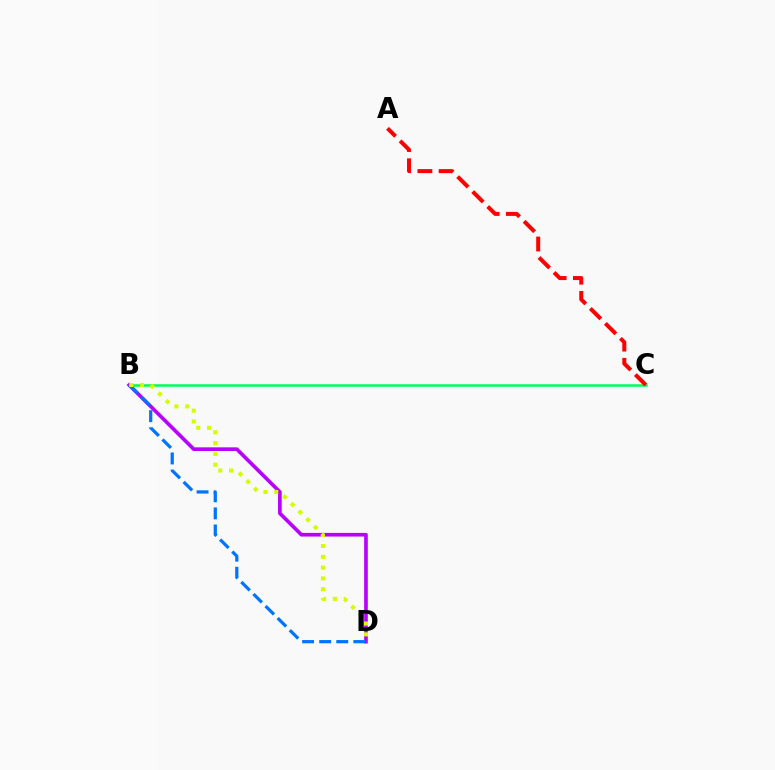{('B', 'C'): [{'color': '#00ff5c', 'line_style': 'solid', 'thickness': 1.85}], ('A', 'C'): [{'color': '#ff0000', 'line_style': 'dashed', 'thickness': 2.88}], ('B', 'D'): [{'color': '#b900ff', 'line_style': 'solid', 'thickness': 2.63}, {'color': '#0074ff', 'line_style': 'dashed', 'thickness': 2.32}, {'color': '#d1ff00', 'line_style': 'dotted', 'thickness': 2.93}]}